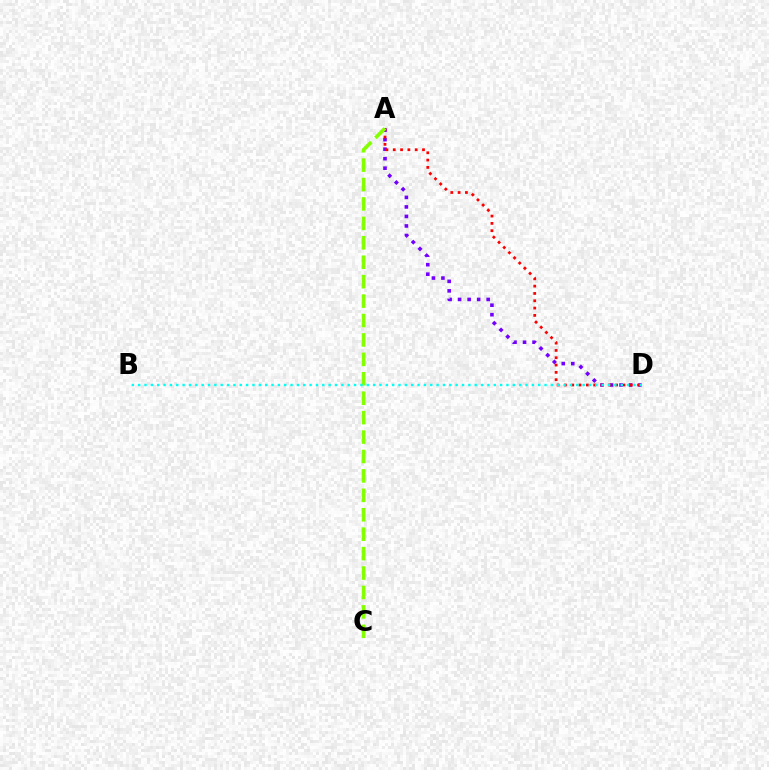{('A', 'D'): [{'color': '#7200ff', 'line_style': 'dotted', 'thickness': 2.59}, {'color': '#ff0000', 'line_style': 'dotted', 'thickness': 1.99}], ('A', 'C'): [{'color': '#84ff00', 'line_style': 'dashed', 'thickness': 2.64}], ('B', 'D'): [{'color': '#00fff6', 'line_style': 'dotted', 'thickness': 1.73}]}